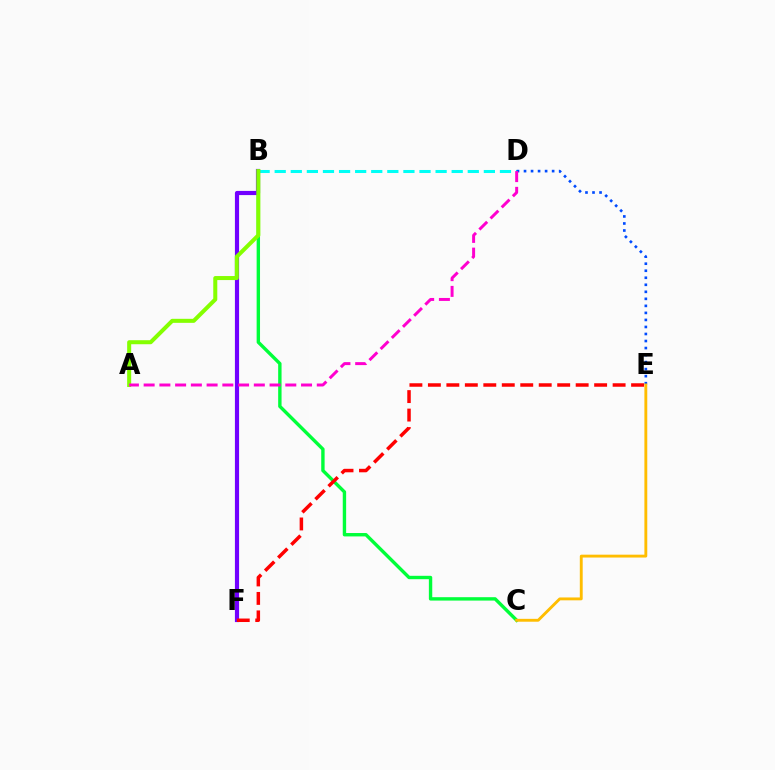{('B', 'D'): [{'color': '#00fff6', 'line_style': 'dashed', 'thickness': 2.19}], ('B', 'C'): [{'color': '#00ff39', 'line_style': 'solid', 'thickness': 2.44}], ('B', 'F'): [{'color': '#7200ff', 'line_style': 'solid', 'thickness': 3.0}], ('D', 'E'): [{'color': '#004bff', 'line_style': 'dotted', 'thickness': 1.91}], ('C', 'E'): [{'color': '#ffbd00', 'line_style': 'solid', 'thickness': 2.07}], ('A', 'B'): [{'color': '#84ff00', 'line_style': 'solid', 'thickness': 2.9}], ('E', 'F'): [{'color': '#ff0000', 'line_style': 'dashed', 'thickness': 2.51}], ('A', 'D'): [{'color': '#ff00cf', 'line_style': 'dashed', 'thickness': 2.14}]}